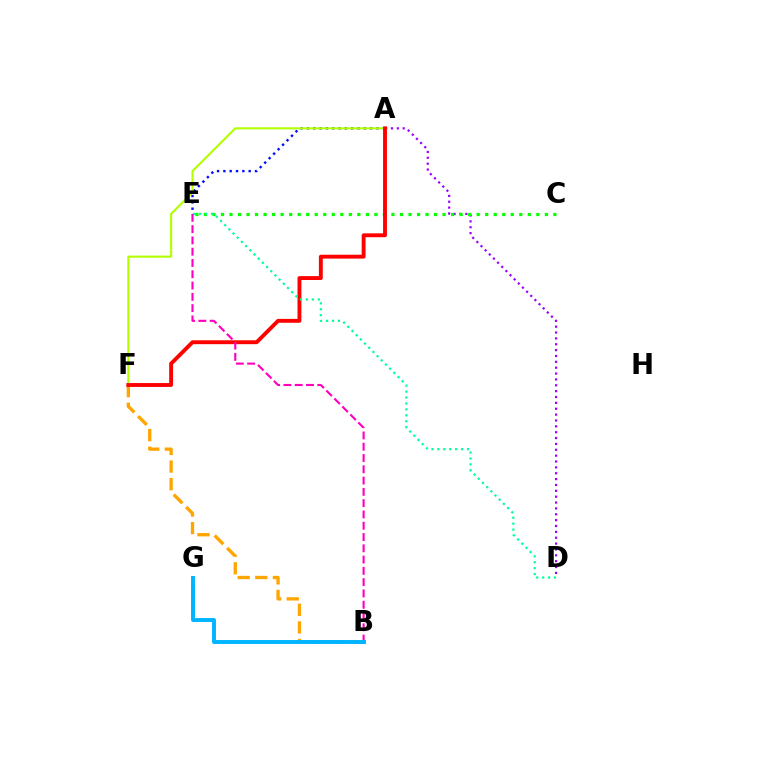{('A', 'D'): [{'color': '#9b00ff', 'line_style': 'dotted', 'thickness': 1.59}], ('A', 'E'): [{'color': '#0010ff', 'line_style': 'dotted', 'thickness': 1.72}], ('C', 'E'): [{'color': '#08ff00', 'line_style': 'dotted', 'thickness': 2.32}], ('A', 'F'): [{'color': '#b3ff00', 'line_style': 'solid', 'thickness': 1.53}, {'color': '#ff0000', 'line_style': 'solid', 'thickness': 2.79}], ('B', 'F'): [{'color': '#ffa500', 'line_style': 'dashed', 'thickness': 2.39}], ('D', 'E'): [{'color': '#00ff9d', 'line_style': 'dotted', 'thickness': 1.61}], ('B', 'E'): [{'color': '#ff00bd', 'line_style': 'dashed', 'thickness': 1.53}], ('B', 'G'): [{'color': '#00b5ff', 'line_style': 'solid', 'thickness': 2.82}]}